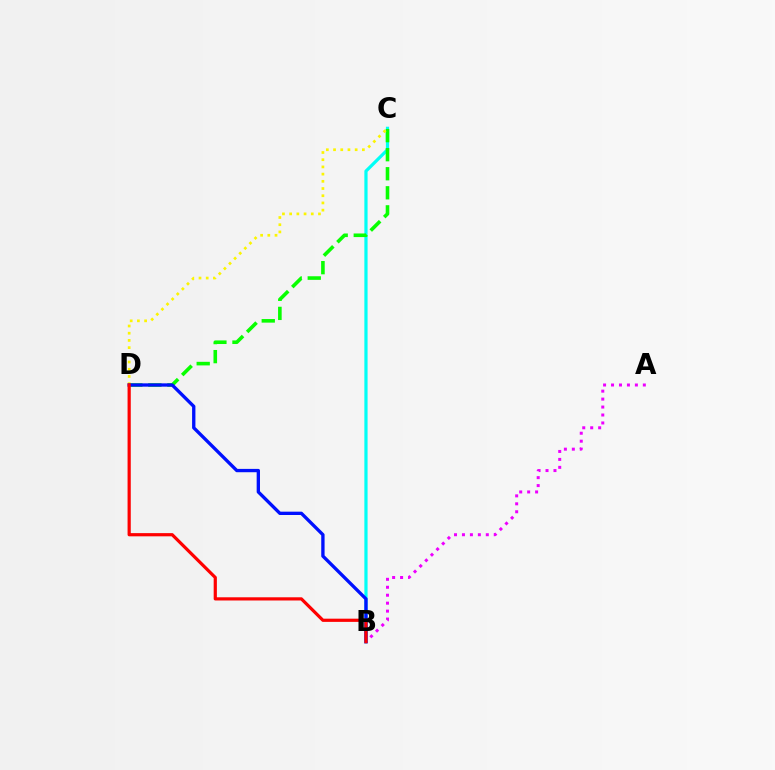{('B', 'C'): [{'color': '#00fff6', 'line_style': 'solid', 'thickness': 2.31}], ('A', 'B'): [{'color': '#ee00ff', 'line_style': 'dotted', 'thickness': 2.16}], ('C', 'D'): [{'color': '#08ff00', 'line_style': 'dashed', 'thickness': 2.59}, {'color': '#fcf500', 'line_style': 'dotted', 'thickness': 1.96}], ('B', 'D'): [{'color': '#0010ff', 'line_style': 'solid', 'thickness': 2.4}, {'color': '#ff0000', 'line_style': 'solid', 'thickness': 2.3}]}